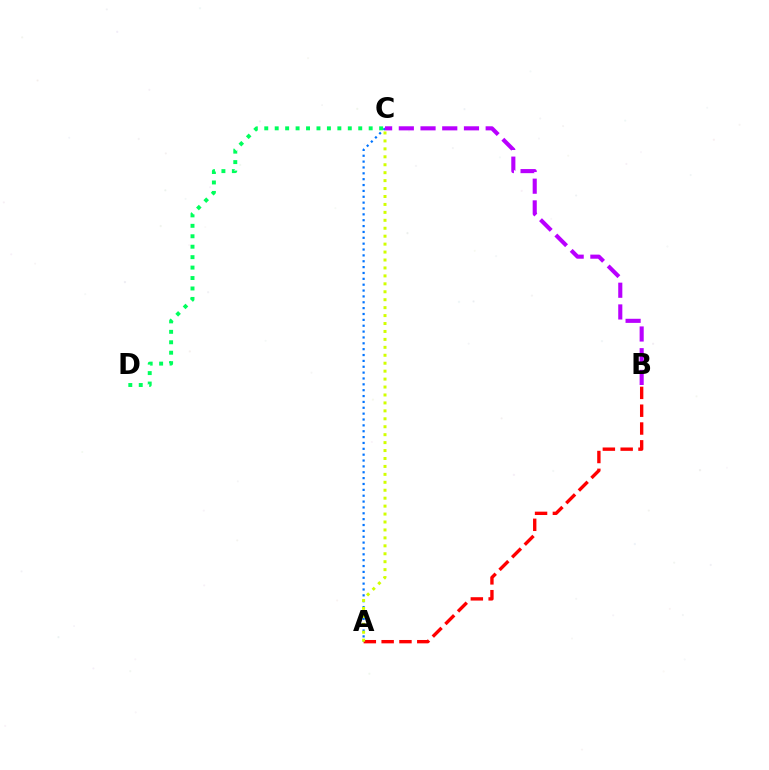{('A', 'C'): [{'color': '#0074ff', 'line_style': 'dotted', 'thickness': 1.59}, {'color': '#d1ff00', 'line_style': 'dotted', 'thickness': 2.16}], ('B', 'C'): [{'color': '#b900ff', 'line_style': 'dashed', 'thickness': 2.95}], ('A', 'B'): [{'color': '#ff0000', 'line_style': 'dashed', 'thickness': 2.42}], ('C', 'D'): [{'color': '#00ff5c', 'line_style': 'dotted', 'thickness': 2.84}]}